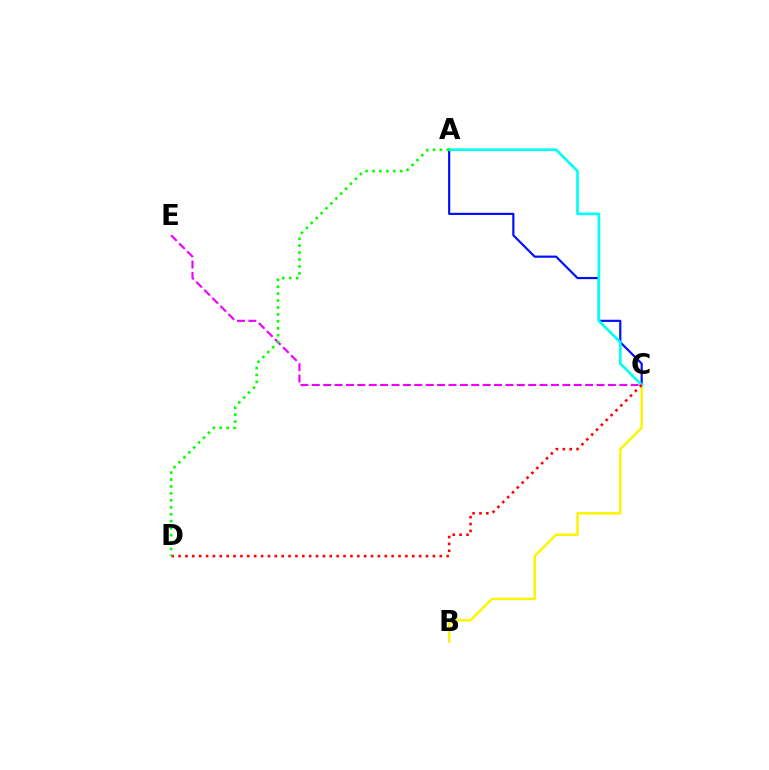{('A', 'C'): [{'color': '#0010ff', 'line_style': 'solid', 'thickness': 1.57}, {'color': '#00fff6', 'line_style': 'solid', 'thickness': 1.92}], ('B', 'C'): [{'color': '#fcf500', 'line_style': 'solid', 'thickness': 1.78}], ('C', 'E'): [{'color': '#ee00ff', 'line_style': 'dashed', 'thickness': 1.55}], ('C', 'D'): [{'color': '#ff0000', 'line_style': 'dotted', 'thickness': 1.87}], ('A', 'D'): [{'color': '#08ff00', 'line_style': 'dotted', 'thickness': 1.88}]}